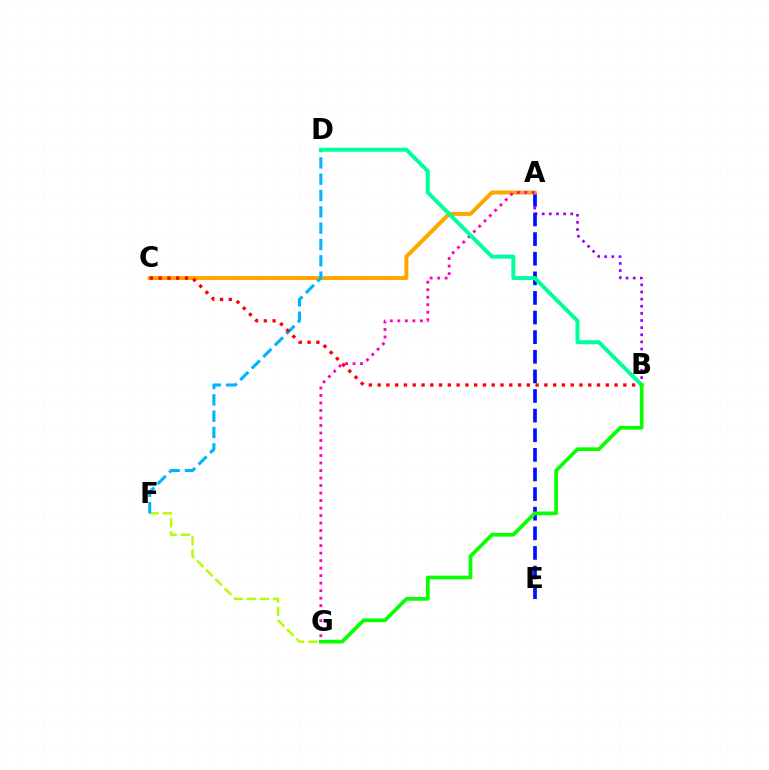{('A', 'B'): [{'color': '#9b00ff', 'line_style': 'dotted', 'thickness': 1.94}], ('F', 'G'): [{'color': '#b3ff00', 'line_style': 'dashed', 'thickness': 1.78}], ('A', 'E'): [{'color': '#0010ff', 'line_style': 'dashed', 'thickness': 2.66}], ('A', 'C'): [{'color': '#ffa500', 'line_style': 'solid', 'thickness': 2.88}], ('D', 'F'): [{'color': '#00b5ff', 'line_style': 'dashed', 'thickness': 2.22}], ('A', 'G'): [{'color': '#ff00bd', 'line_style': 'dotted', 'thickness': 2.04}], ('B', 'D'): [{'color': '#00ff9d', 'line_style': 'solid', 'thickness': 2.88}], ('B', 'C'): [{'color': '#ff0000', 'line_style': 'dotted', 'thickness': 2.38}], ('B', 'G'): [{'color': '#08ff00', 'line_style': 'solid', 'thickness': 2.66}]}